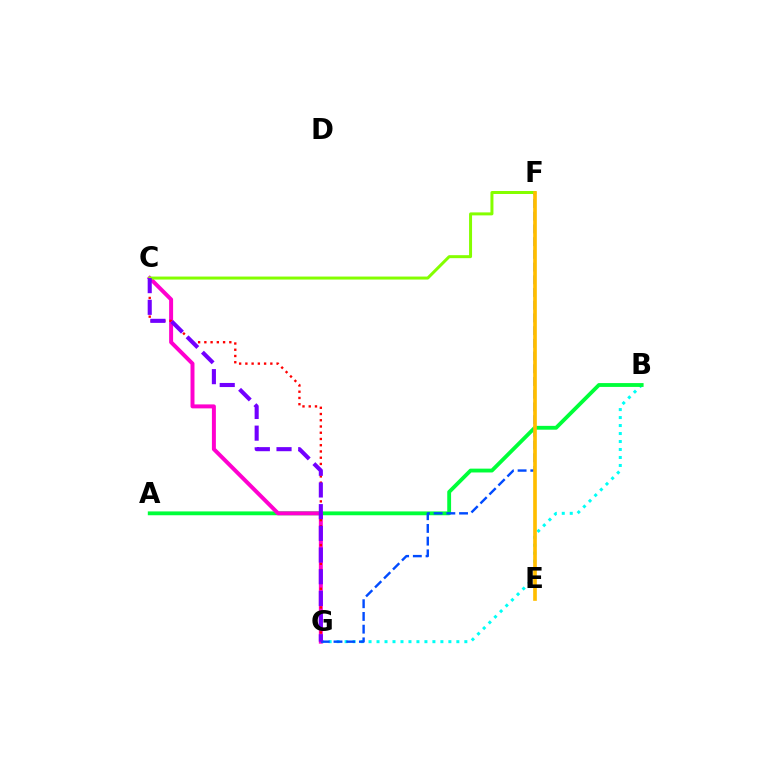{('B', 'G'): [{'color': '#00fff6', 'line_style': 'dotted', 'thickness': 2.17}], ('A', 'B'): [{'color': '#00ff39', 'line_style': 'solid', 'thickness': 2.76}], ('C', 'G'): [{'color': '#ff00cf', 'line_style': 'solid', 'thickness': 2.86}, {'color': '#ff0000', 'line_style': 'dotted', 'thickness': 1.7}, {'color': '#7200ff', 'line_style': 'dashed', 'thickness': 2.95}], ('F', 'G'): [{'color': '#004bff', 'line_style': 'dashed', 'thickness': 1.73}], ('C', 'F'): [{'color': '#84ff00', 'line_style': 'solid', 'thickness': 2.15}], ('E', 'F'): [{'color': '#ffbd00', 'line_style': 'solid', 'thickness': 2.64}]}